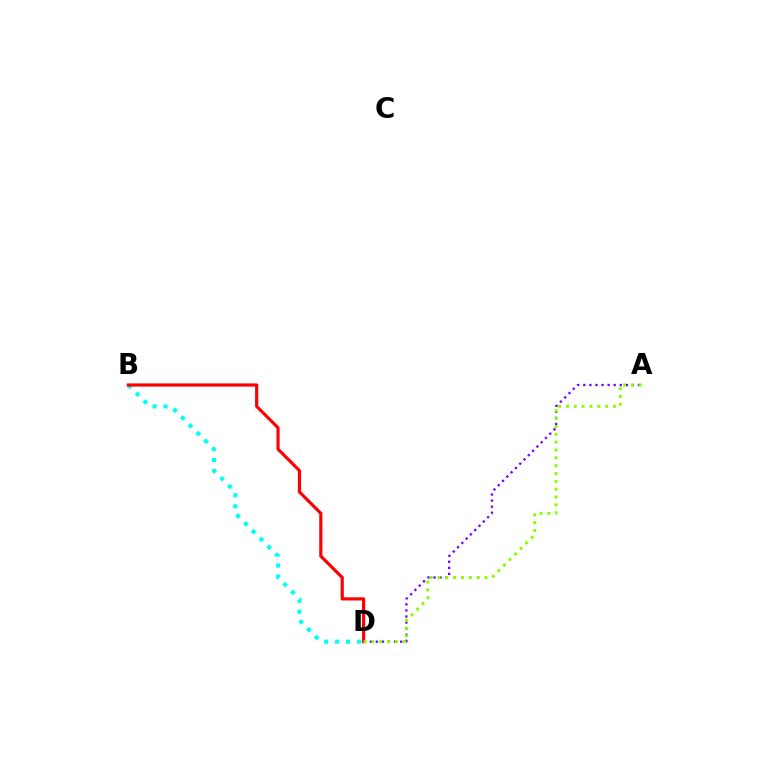{('A', 'D'): [{'color': '#7200ff', 'line_style': 'dotted', 'thickness': 1.65}, {'color': '#84ff00', 'line_style': 'dotted', 'thickness': 2.13}], ('B', 'D'): [{'color': '#00fff6', 'line_style': 'dotted', 'thickness': 2.99}, {'color': '#ff0000', 'line_style': 'solid', 'thickness': 2.28}]}